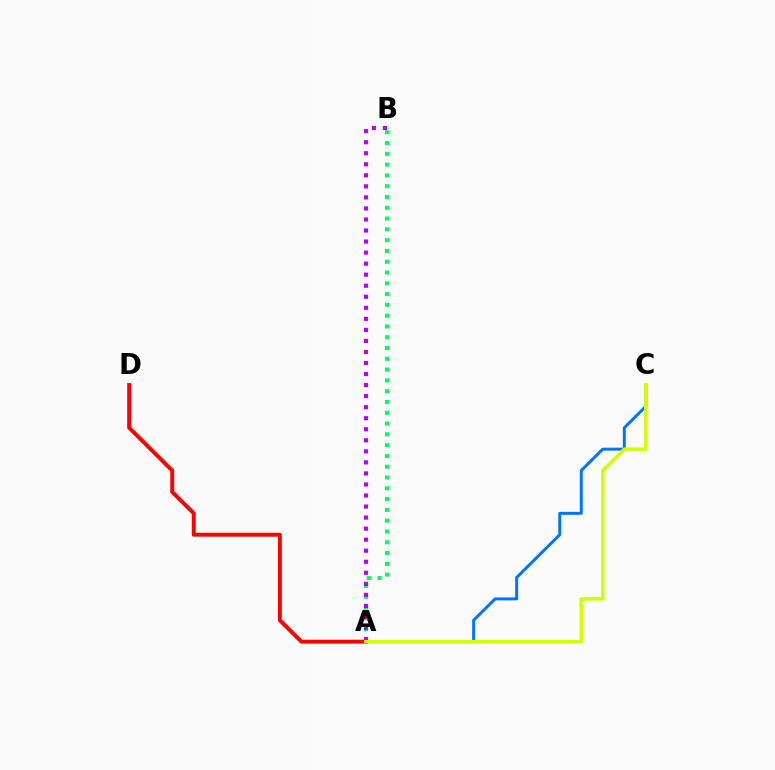{('A', 'B'): [{'color': '#00ff5c', 'line_style': 'dotted', 'thickness': 2.93}, {'color': '#b900ff', 'line_style': 'dotted', 'thickness': 3.0}], ('A', 'C'): [{'color': '#0074ff', 'line_style': 'solid', 'thickness': 2.14}, {'color': '#d1ff00', 'line_style': 'solid', 'thickness': 2.5}], ('A', 'D'): [{'color': '#ff0000', 'line_style': 'solid', 'thickness': 2.84}]}